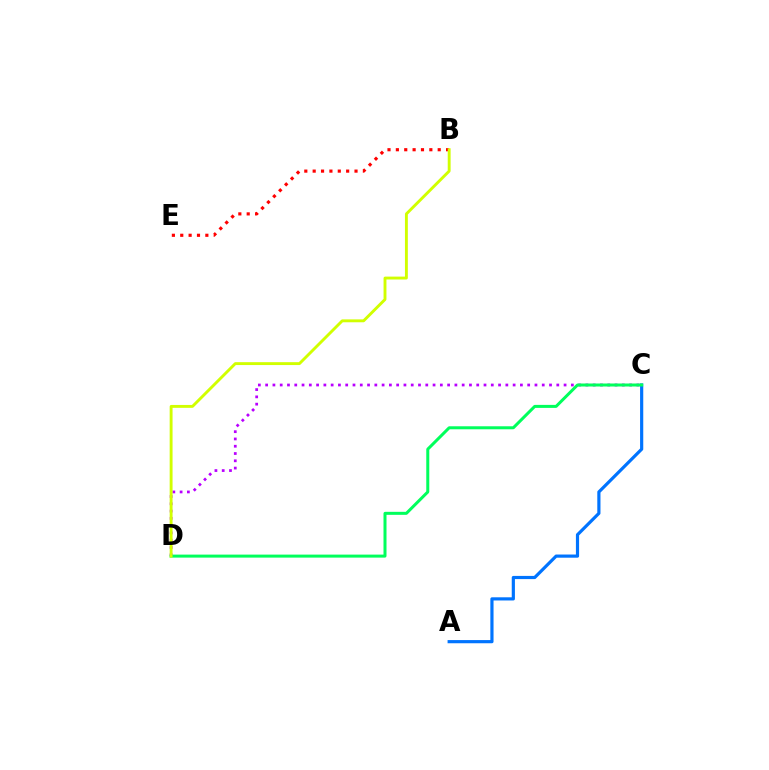{('A', 'C'): [{'color': '#0074ff', 'line_style': 'solid', 'thickness': 2.29}], ('C', 'D'): [{'color': '#b900ff', 'line_style': 'dotted', 'thickness': 1.98}, {'color': '#00ff5c', 'line_style': 'solid', 'thickness': 2.17}], ('B', 'E'): [{'color': '#ff0000', 'line_style': 'dotted', 'thickness': 2.27}], ('B', 'D'): [{'color': '#d1ff00', 'line_style': 'solid', 'thickness': 2.08}]}